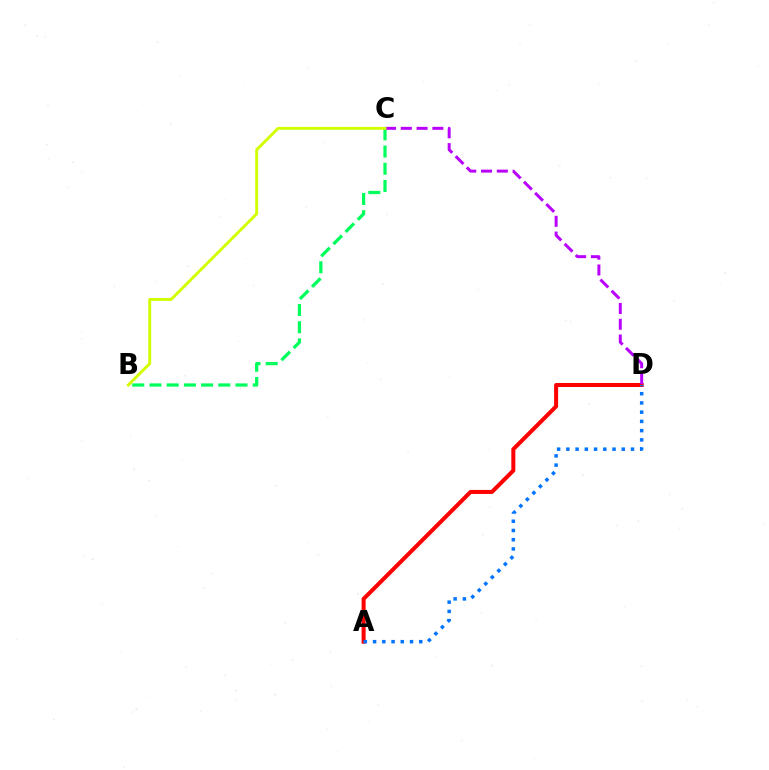{('A', 'D'): [{'color': '#ff0000', 'line_style': 'solid', 'thickness': 2.9}, {'color': '#0074ff', 'line_style': 'dotted', 'thickness': 2.51}], ('B', 'C'): [{'color': '#00ff5c', 'line_style': 'dashed', 'thickness': 2.34}, {'color': '#d1ff00', 'line_style': 'solid', 'thickness': 2.1}], ('C', 'D'): [{'color': '#b900ff', 'line_style': 'dashed', 'thickness': 2.14}]}